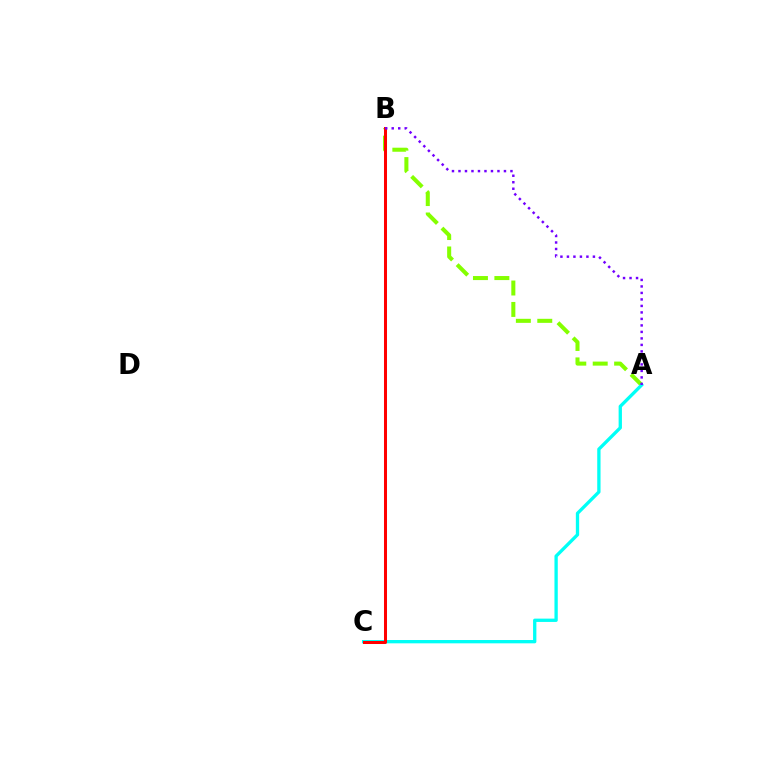{('A', 'B'): [{'color': '#84ff00', 'line_style': 'dashed', 'thickness': 2.91}, {'color': '#7200ff', 'line_style': 'dotted', 'thickness': 1.77}], ('A', 'C'): [{'color': '#00fff6', 'line_style': 'solid', 'thickness': 2.38}], ('B', 'C'): [{'color': '#ff0000', 'line_style': 'solid', 'thickness': 2.17}]}